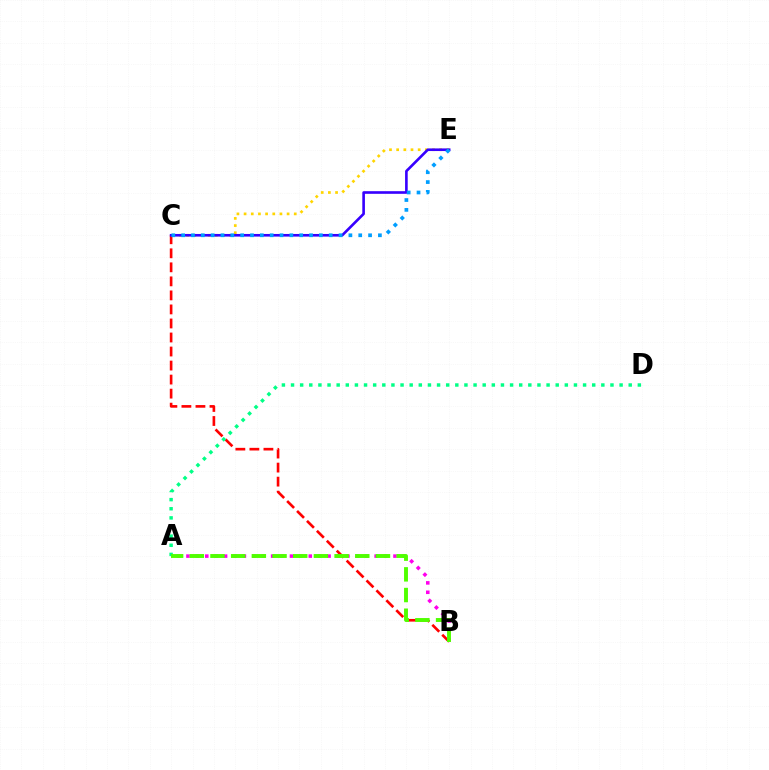{('C', 'E'): [{'color': '#ffd500', 'line_style': 'dotted', 'thickness': 1.95}, {'color': '#3700ff', 'line_style': 'solid', 'thickness': 1.89}, {'color': '#009eff', 'line_style': 'dotted', 'thickness': 2.67}], ('B', 'C'): [{'color': '#ff0000', 'line_style': 'dashed', 'thickness': 1.91}], ('A', 'B'): [{'color': '#ff00ed', 'line_style': 'dotted', 'thickness': 2.56}, {'color': '#4fff00', 'line_style': 'dashed', 'thickness': 2.81}], ('A', 'D'): [{'color': '#00ff86', 'line_style': 'dotted', 'thickness': 2.48}]}